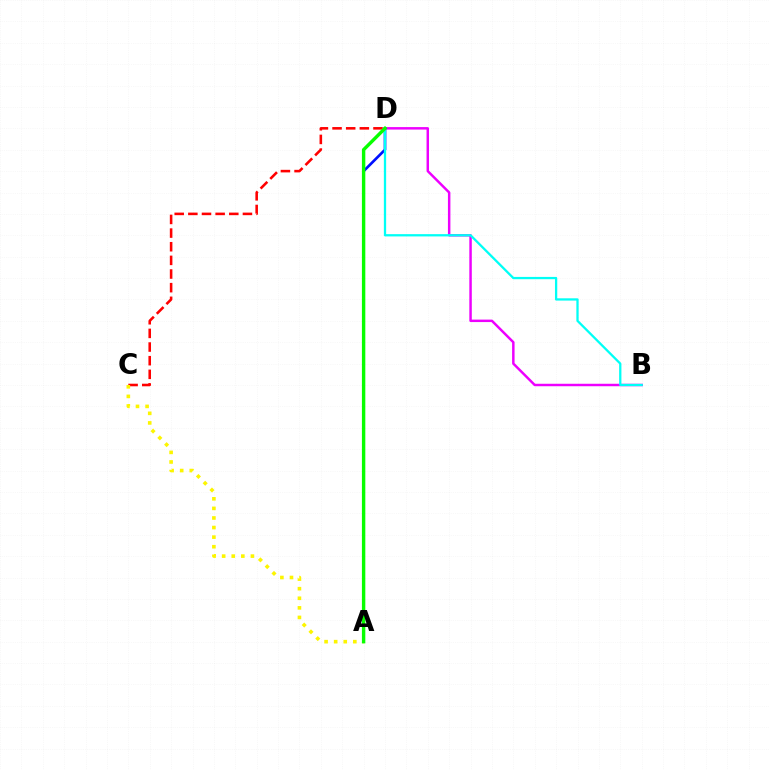{('C', 'D'): [{'color': '#ff0000', 'line_style': 'dashed', 'thickness': 1.85}], ('A', 'C'): [{'color': '#fcf500', 'line_style': 'dotted', 'thickness': 2.6}], ('B', 'D'): [{'color': '#ee00ff', 'line_style': 'solid', 'thickness': 1.78}, {'color': '#00fff6', 'line_style': 'solid', 'thickness': 1.64}], ('A', 'D'): [{'color': '#0010ff', 'line_style': 'solid', 'thickness': 1.92}, {'color': '#08ff00', 'line_style': 'solid', 'thickness': 2.45}]}